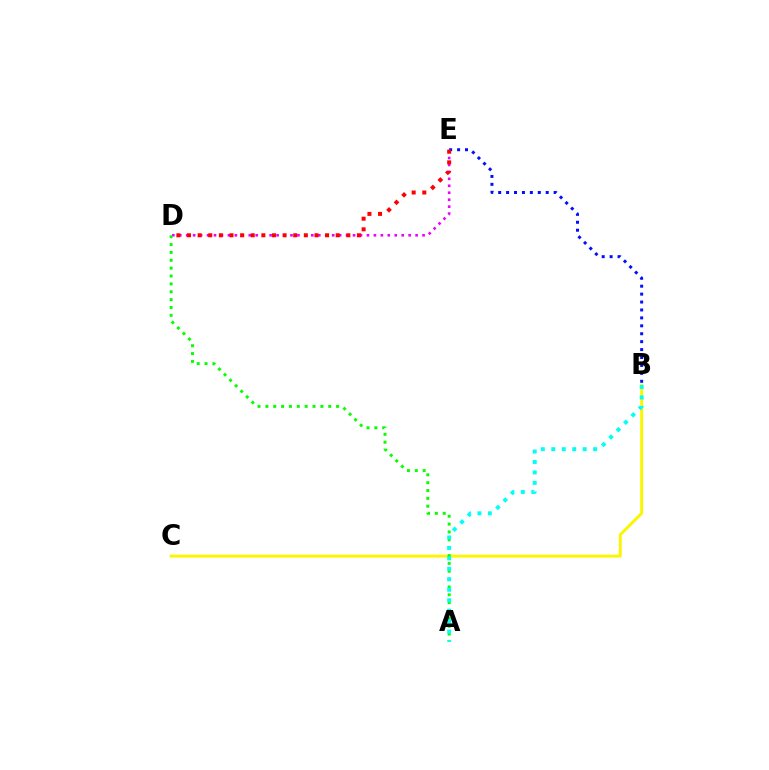{('B', 'C'): [{'color': '#fcf500', 'line_style': 'solid', 'thickness': 2.11}], ('D', 'E'): [{'color': '#ee00ff', 'line_style': 'dotted', 'thickness': 1.89}, {'color': '#ff0000', 'line_style': 'dotted', 'thickness': 2.89}], ('A', 'D'): [{'color': '#08ff00', 'line_style': 'dotted', 'thickness': 2.13}], ('A', 'B'): [{'color': '#00fff6', 'line_style': 'dotted', 'thickness': 2.84}], ('B', 'E'): [{'color': '#0010ff', 'line_style': 'dotted', 'thickness': 2.15}]}